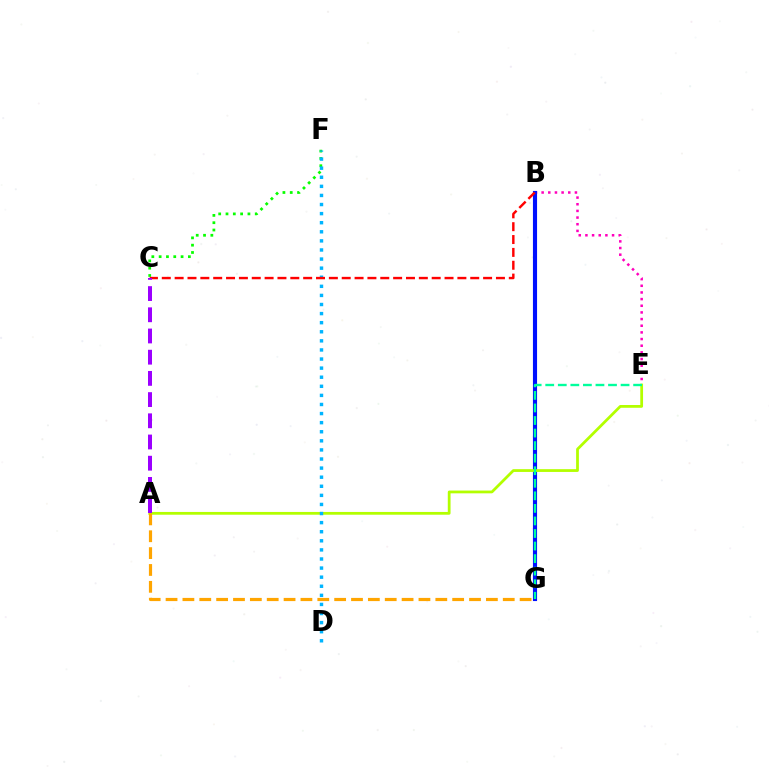{('B', 'E'): [{'color': '#ff00bd', 'line_style': 'dotted', 'thickness': 1.81}], ('C', 'F'): [{'color': '#08ff00', 'line_style': 'dotted', 'thickness': 1.99}], ('B', 'G'): [{'color': '#0010ff', 'line_style': 'solid', 'thickness': 2.97}], ('A', 'E'): [{'color': '#b3ff00', 'line_style': 'solid', 'thickness': 1.99}], ('E', 'G'): [{'color': '#00ff9d', 'line_style': 'dashed', 'thickness': 1.71}], ('D', 'F'): [{'color': '#00b5ff', 'line_style': 'dotted', 'thickness': 2.47}], ('A', 'G'): [{'color': '#ffa500', 'line_style': 'dashed', 'thickness': 2.29}], ('B', 'C'): [{'color': '#ff0000', 'line_style': 'dashed', 'thickness': 1.75}], ('A', 'C'): [{'color': '#9b00ff', 'line_style': 'dashed', 'thickness': 2.88}]}